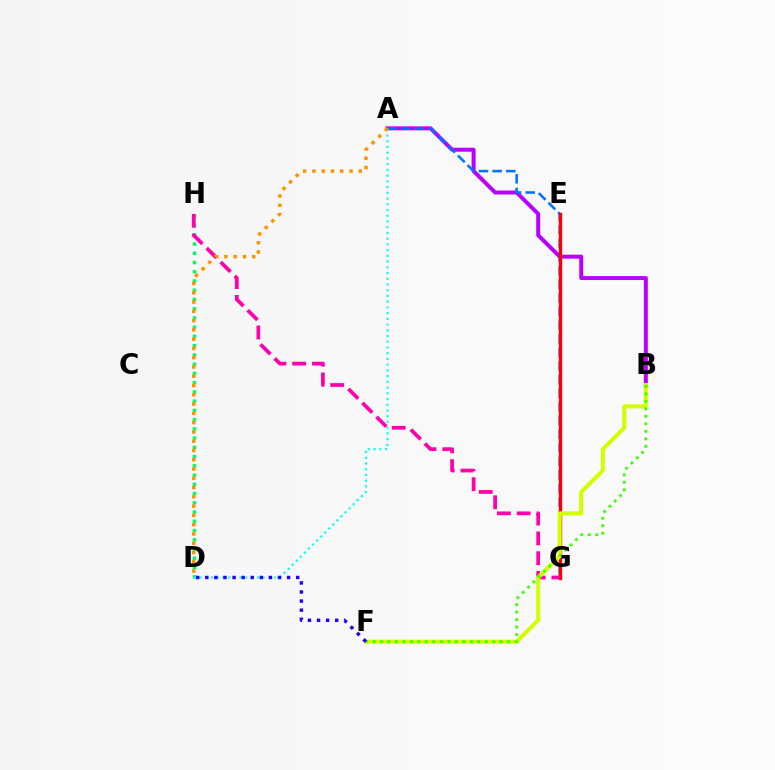{('A', 'B'): [{'color': '#b900ff', 'line_style': 'solid', 'thickness': 2.87}], ('D', 'H'): [{'color': '#00ff5c', 'line_style': 'dotted', 'thickness': 2.51}], ('A', 'G'): [{'color': '#0074ff', 'line_style': 'dashed', 'thickness': 1.85}], ('E', 'G'): [{'color': '#ff0000', 'line_style': 'solid', 'thickness': 2.42}], ('A', 'D'): [{'color': '#00fff6', 'line_style': 'dotted', 'thickness': 1.56}, {'color': '#ff9400', 'line_style': 'dotted', 'thickness': 2.52}], ('G', 'H'): [{'color': '#ff00ac', 'line_style': 'dashed', 'thickness': 2.69}], ('B', 'F'): [{'color': '#d1ff00', 'line_style': 'solid', 'thickness': 2.9}, {'color': '#3dff00', 'line_style': 'dotted', 'thickness': 2.03}], ('D', 'F'): [{'color': '#2500ff', 'line_style': 'dotted', 'thickness': 2.47}]}